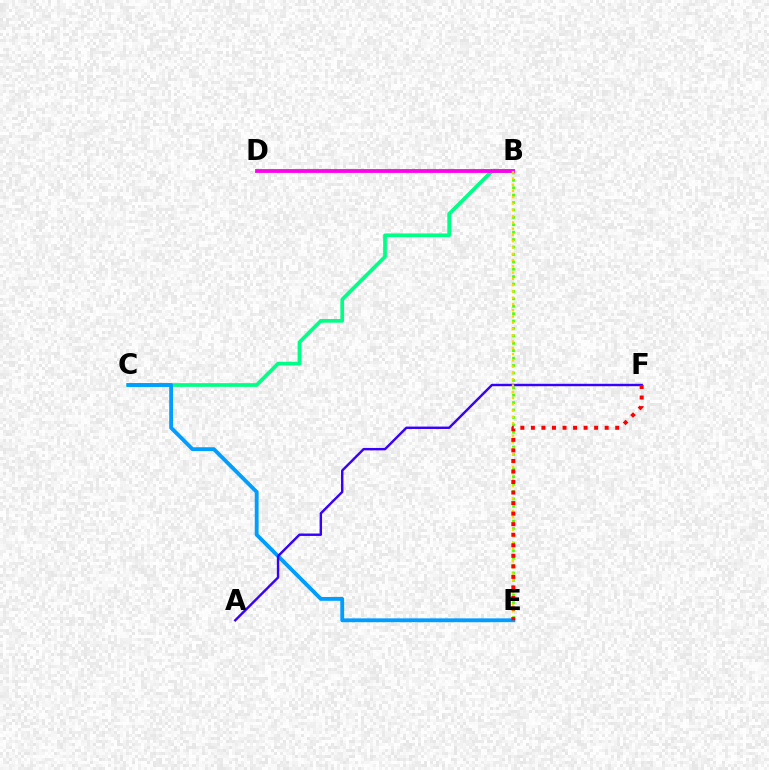{('B', 'C'): [{'color': '#00ff86', 'line_style': 'solid', 'thickness': 2.65}], ('C', 'E'): [{'color': '#009eff', 'line_style': 'solid', 'thickness': 2.77}], ('B', 'E'): [{'color': '#4fff00', 'line_style': 'dotted', 'thickness': 2.01}, {'color': '#ffd500', 'line_style': 'dotted', 'thickness': 1.7}], ('A', 'F'): [{'color': '#3700ff', 'line_style': 'solid', 'thickness': 1.74}], ('B', 'D'): [{'color': '#ff00ed', 'line_style': 'solid', 'thickness': 2.74}], ('E', 'F'): [{'color': '#ff0000', 'line_style': 'dotted', 'thickness': 2.86}]}